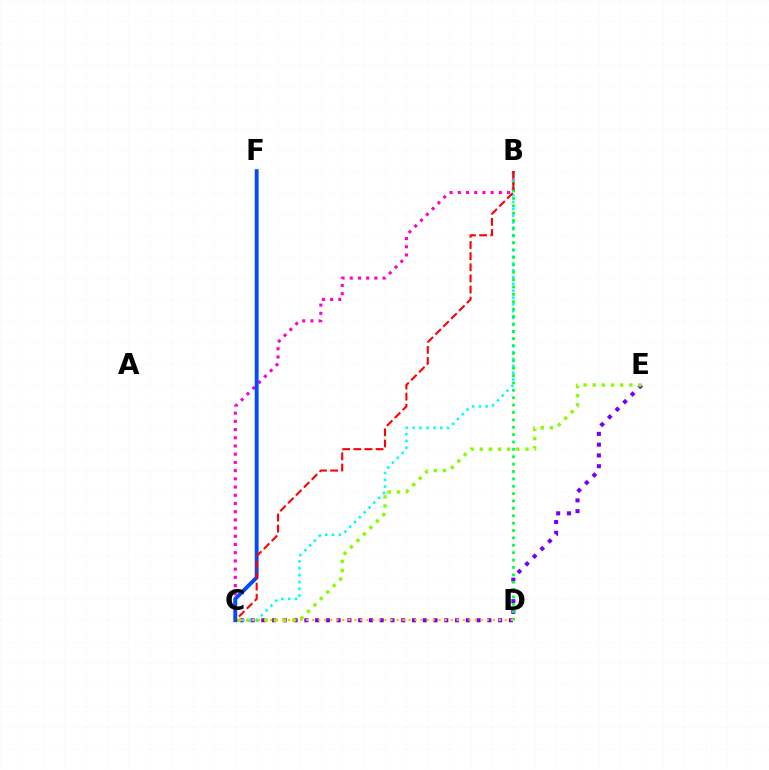{('B', 'C'): [{'color': '#ff00cf', 'line_style': 'dotted', 'thickness': 2.23}, {'color': '#00fff6', 'line_style': 'dotted', 'thickness': 1.85}, {'color': '#ff0000', 'line_style': 'dashed', 'thickness': 1.51}], ('C', 'E'): [{'color': '#7200ff', 'line_style': 'dotted', 'thickness': 2.92}, {'color': '#84ff00', 'line_style': 'dotted', 'thickness': 2.48}], ('B', 'D'): [{'color': '#00ff39', 'line_style': 'dotted', 'thickness': 2.01}], ('C', 'D'): [{'color': '#ffbd00', 'line_style': 'dotted', 'thickness': 1.64}], ('C', 'F'): [{'color': '#004bff', 'line_style': 'solid', 'thickness': 2.78}]}